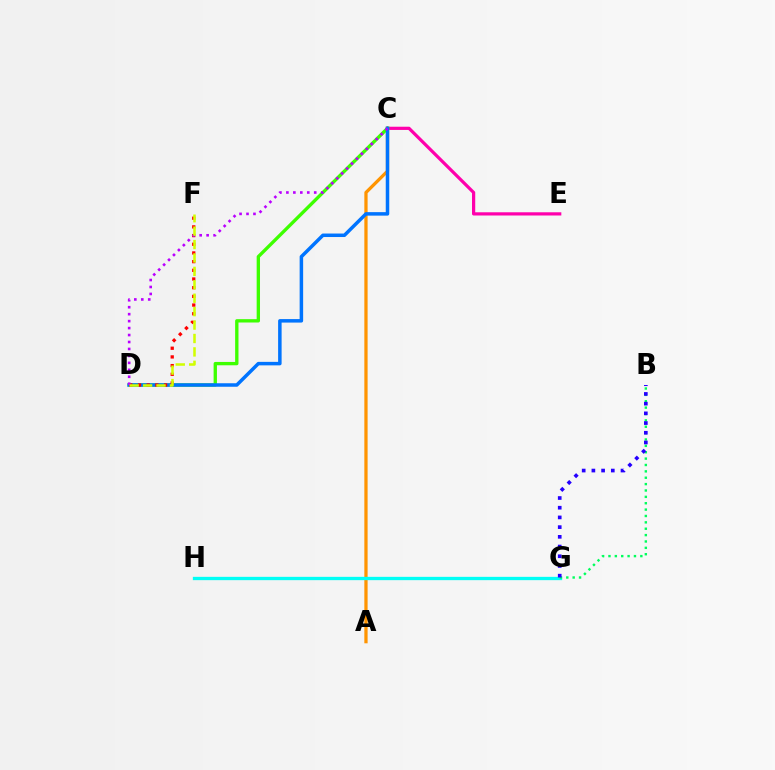{('C', 'E'): [{'color': '#ff00ac', 'line_style': 'solid', 'thickness': 2.31}], ('A', 'C'): [{'color': '#ff9400', 'line_style': 'solid', 'thickness': 2.34}], ('C', 'D'): [{'color': '#3dff00', 'line_style': 'solid', 'thickness': 2.4}, {'color': '#0074ff', 'line_style': 'solid', 'thickness': 2.52}, {'color': '#b900ff', 'line_style': 'dotted', 'thickness': 1.89}], ('G', 'H'): [{'color': '#00fff6', 'line_style': 'solid', 'thickness': 2.38}], ('D', 'F'): [{'color': '#ff0000', 'line_style': 'dotted', 'thickness': 2.36}, {'color': '#d1ff00', 'line_style': 'dashed', 'thickness': 1.82}], ('B', 'G'): [{'color': '#00ff5c', 'line_style': 'dotted', 'thickness': 1.73}, {'color': '#2500ff', 'line_style': 'dotted', 'thickness': 2.64}]}